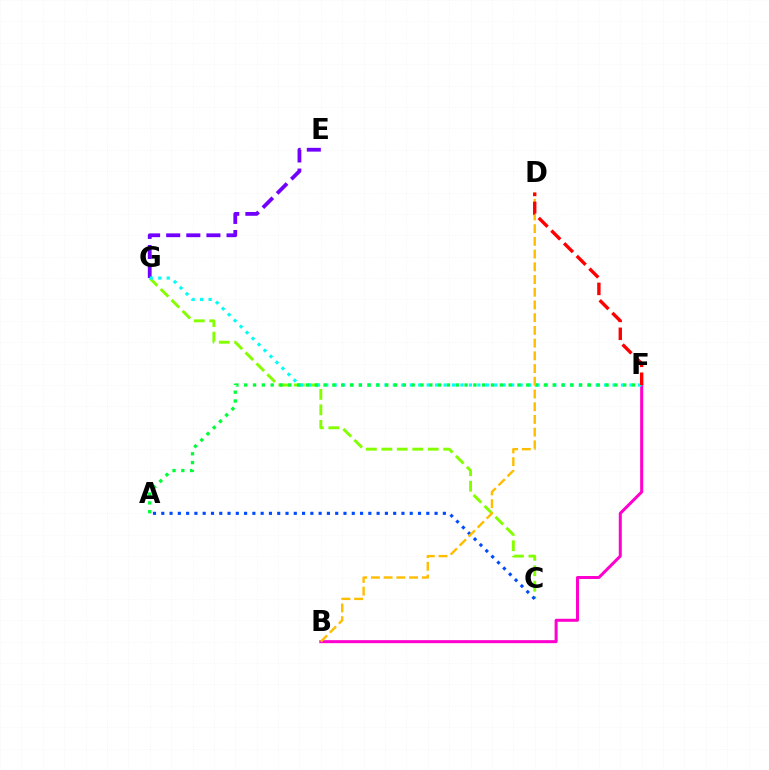{('C', 'G'): [{'color': '#84ff00', 'line_style': 'dashed', 'thickness': 2.1}], ('B', 'F'): [{'color': '#ff00cf', 'line_style': 'solid', 'thickness': 2.17}], ('E', 'G'): [{'color': '#7200ff', 'line_style': 'dashed', 'thickness': 2.73}], ('F', 'G'): [{'color': '#00fff6', 'line_style': 'dotted', 'thickness': 2.3}], ('A', 'F'): [{'color': '#00ff39', 'line_style': 'dotted', 'thickness': 2.39}], ('A', 'C'): [{'color': '#004bff', 'line_style': 'dotted', 'thickness': 2.25}], ('B', 'D'): [{'color': '#ffbd00', 'line_style': 'dashed', 'thickness': 1.73}], ('D', 'F'): [{'color': '#ff0000', 'line_style': 'dashed', 'thickness': 2.44}]}